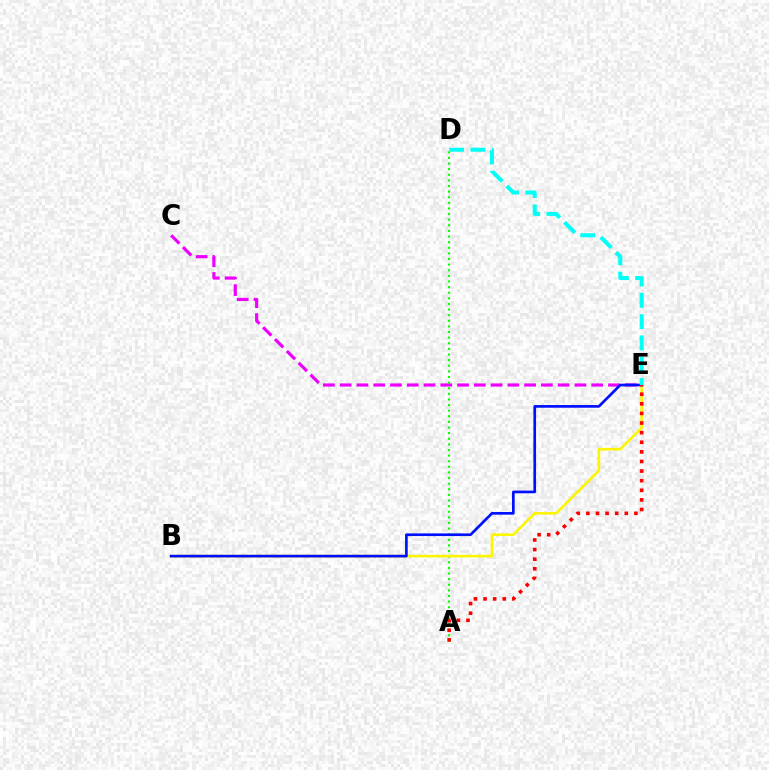{('C', 'E'): [{'color': '#ee00ff', 'line_style': 'dashed', 'thickness': 2.28}], ('A', 'D'): [{'color': '#08ff00', 'line_style': 'dotted', 'thickness': 1.53}], ('B', 'E'): [{'color': '#fcf500', 'line_style': 'solid', 'thickness': 1.89}, {'color': '#0010ff', 'line_style': 'solid', 'thickness': 1.93}], ('A', 'E'): [{'color': '#ff0000', 'line_style': 'dotted', 'thickness': 2.61}], ('D', 'E'): [{'color': '#00fff6', 'line_style': 'dashed', 'thickness': 2.89}]}